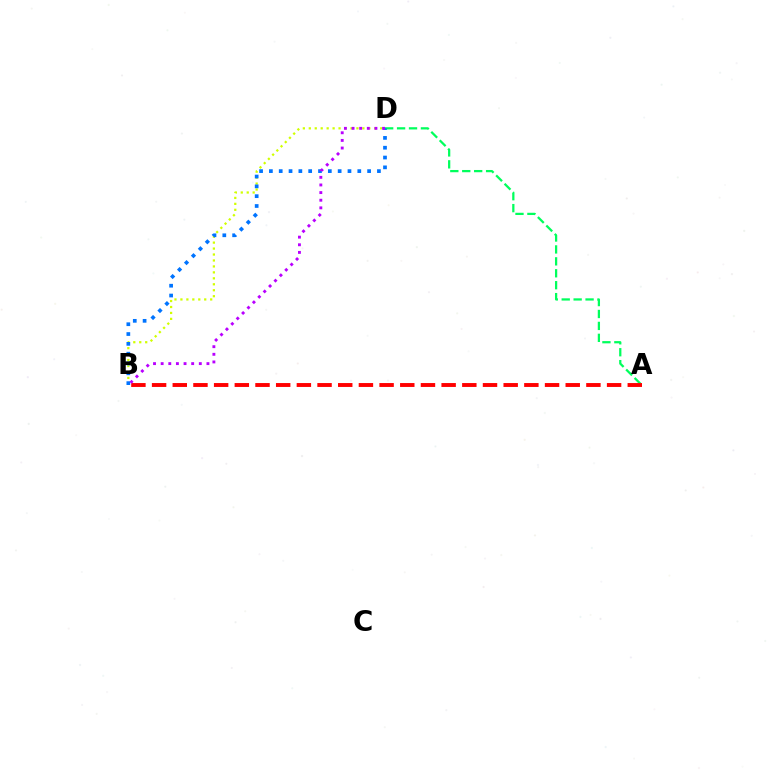{('B', 'D'): [{'color': '#d1ff00', 'line_style': 'dotted', 'thickness': 1.62}, {'color': '#0074ff', 'line_style': 'dotted', 'thickness': 2.67}, {'color': '#b900ff', 'line_style': 'dotted', 'thickness': 2.07}], ('A', 'D'): [{'color': '#00ff5c', 'line_style': 'dashed', 'thickness': 1.62}], ('A', 'B'): [{'color': '#ff0000', 'line_style': 'dashed', 'thickness': 2.81}]}